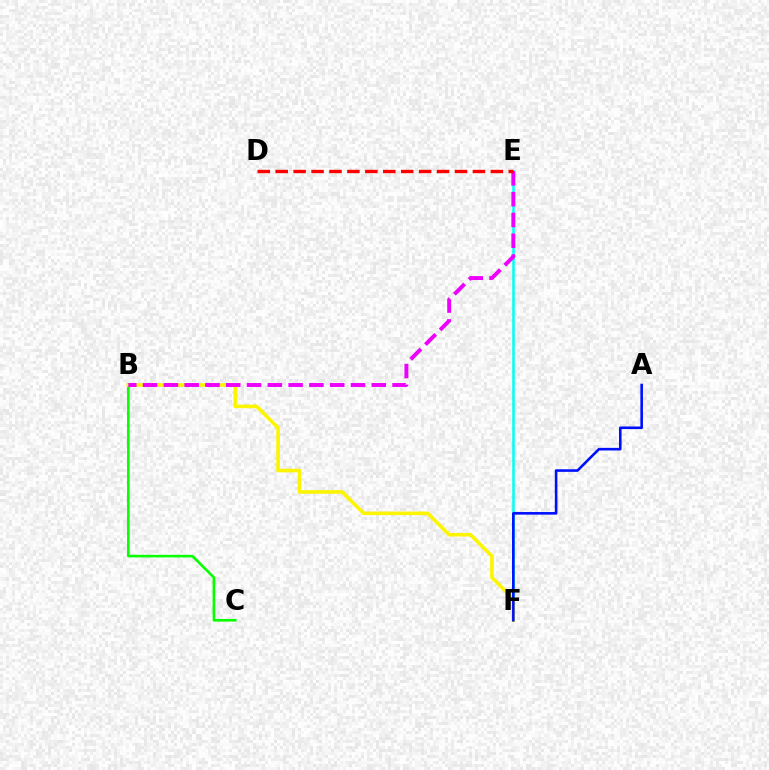{('E', 'F'): [{'color': '#00fff6', 'line_style': 'solid', 'thickness': 1.82}], ('B', 'C'): [{'color': '#08ff00', 'line_style': 'solid', 'thickness': 1.87}], ('B', 'F'): [{'color': '#fcf500', 'line_style': 'solid', 'thickness': 2.58}], ('B', 'E'): [{'color': '#ee00ff', 'line_style': 'dashed', 'thickness': 2.82}], ('A', 'F'): [{'color': '#0010ff', 'line_style': 'solid', 'thickness': 1.87}], ('D', 'E'): [{'color': '#ff0000', 'line_style': 'dashed', 'thickness': 2.44}]}